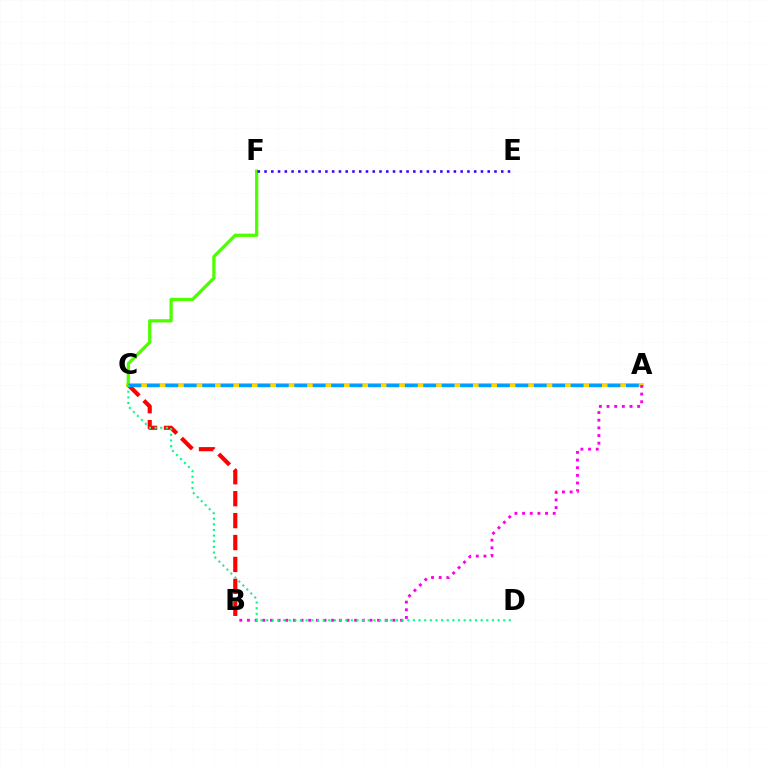{('A', 'C'): [{'color': '#ffd500', 'line_style': 'solid', 'thickness': 2.78}, {'color': '#009eff', 'line_style': 'dashed', 'thickness': 2.5}], ('C', 'F'): [{'color': '#4fff00', 'line_style': 'solid', 'thickness': 2.36}], ('A', 'B'): [{'color': '#ff00ed', 'line_style': 'dotted', 'thickness': 2.08}], ('B', 'C'): [{'color': '#ff0000', 'line_style': 'dashed', 'thickness': 2.98}], ('C', 'D'): [{'color': '#00ff86', 'line_style': 'dotted', 'thickness': 1.53}], ('E', 'F'): [{'color': '#3700ff', 'line_style': 'dotted', 'thickness': 1.84}]}